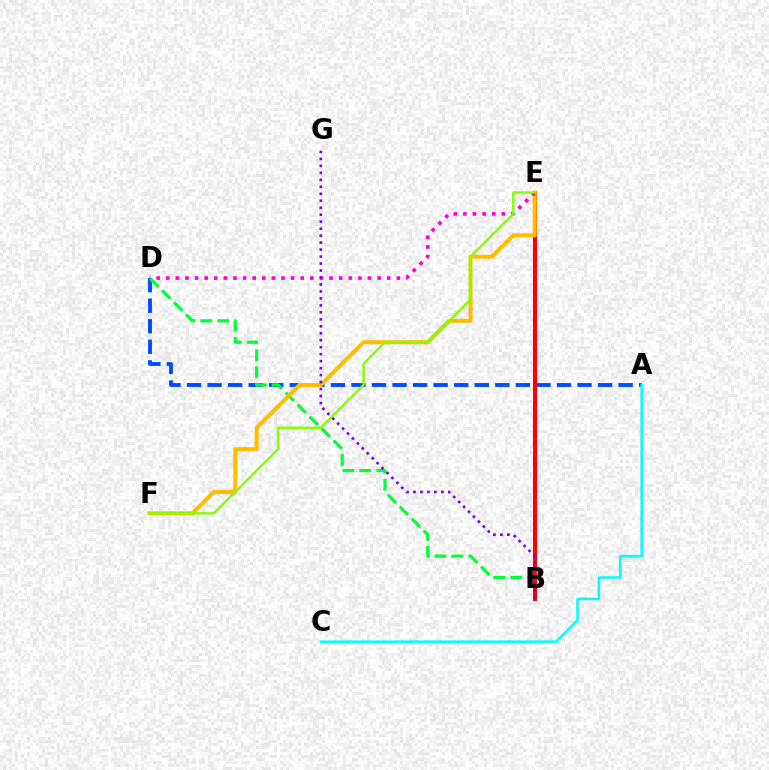{('A', 'D'): [{'color': '#004bff', 'line_style': 'dashed', 'thickness': 2.79}], ('B', 'D'): [{'color': '#00ff39', 'line_style': 'dashed', 'thickness': 2.3}], ('B', 'E'): [{'color': '#ff0000', 'line_style': 'solid', 'thickness': 2.92}], ('A', 'C'): [{'color': '#00fff6', 'line_style': 'solid', 'thickness': 1.8}], ('E', 'F'): [{'color': '#ffbd00', 'line_style': 'solid', 'thickness': 2.9}, {'color': '#84ff00', 'line_style': 'solid', 'thickness': 1.72}], ('D', 'E'): [{'color': '#ff00cf', 'line_style': 'dotted', 'thickness': 2.61}], ('B', 'G'): [{'color': '#7200ff', 'line_style': 'dotted', 'thickness': 1.89}]}